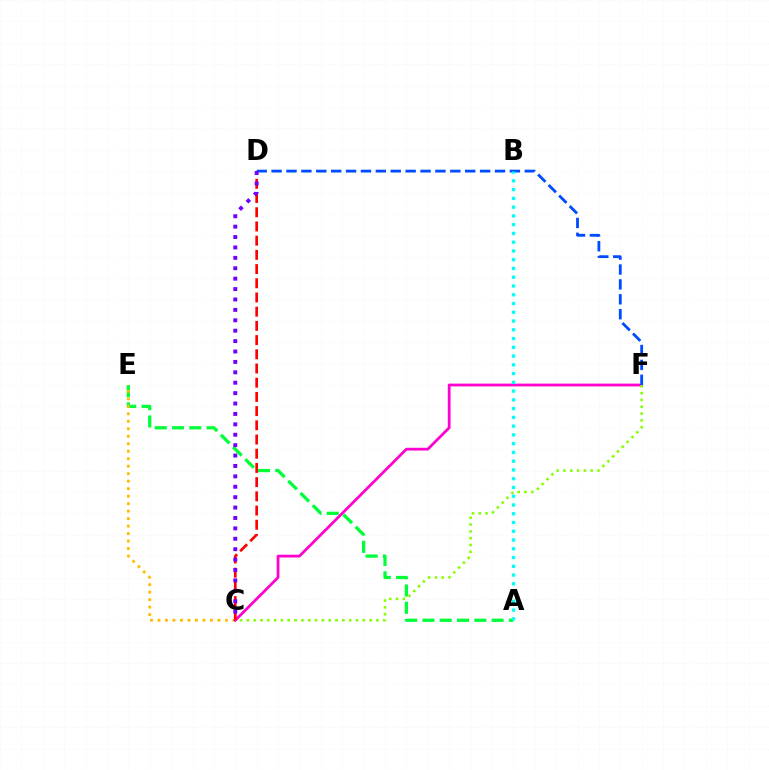{('A', 'E'): [{'color': '#00ff39', 'line_style': 'dashed', 'thickness': 2.35}], ('C', 'E'): [{'color': '#ffbd00', 'line_style': 'dotted', 'thickness': 2.03}], ('C', 'F'): [{'color': '#ff00cf', 'line_style': 'solid', 'thickness': 1.99}, {'color': '#84ff00', 'line_style': 'dotted', 'thickness': 1.85}], ('D', 'F'): [{'color': '#004bff', 'line_style': 'dashed', 'thickness': 2.02}], ('C', 'D'): [{'color': '#ff0000', 'line_style': 'dashed', 'thickness': 1.93}, {'color': '#7200ff', 'line_style': 'dotted', 'thickness': 2.83}], ('A', 'B'): [{'color': '#00fff6', 'line_style': 'dotted', 'thickness': 2.38}]}